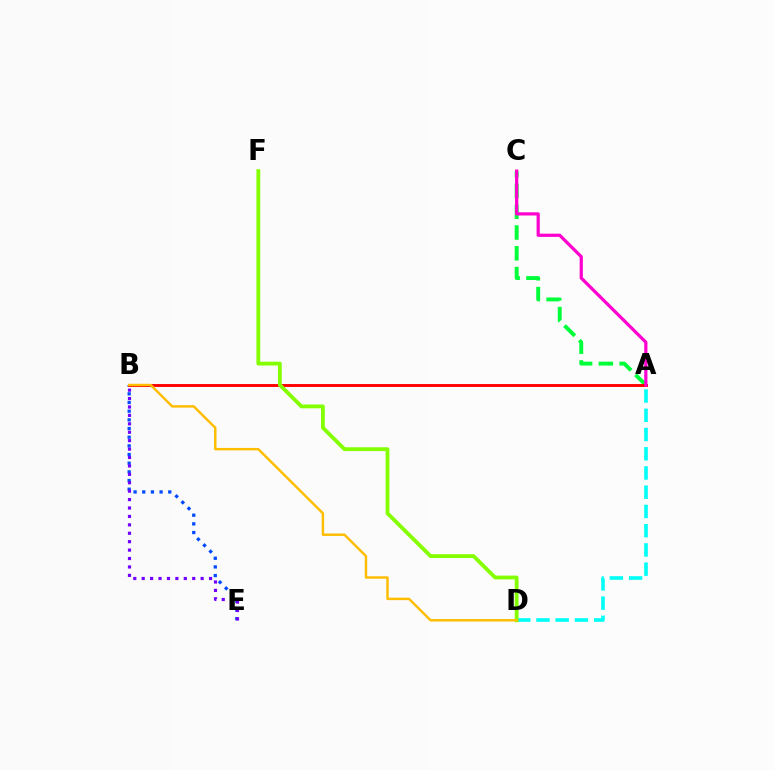{('A', 'D'): [{'color': '#00fff6', 'line_style': 'dashed', 'thickness': 2.61}], ('B', 'E'): [{'color': '#004bff', 'line_style': 'dotted', 'thickness': 2.36}, {'color': '#7200ff', 'line_style': 'dotted', 'thickness': 2.29}], ('A', 'C'): [{'color': '#00ff39', 'line_style': 'dashed', 'thickness': 2.82}, {'color': '#ff00cf', 'line_style': 'solid', 'thickness': 2.31}], ('A', 'B'): [{'color': '#ff0000', 'line_style': 'solid', 'thickness': 2.09}], ('D', 'F'): [{'color': '#84ff00', 'line_style': 'solid', 'thickness': 2.75}], ('B', 'D'): [{'color': '#ffbd00', 'line_style': 'solid', 'thickness': 1.76}]}